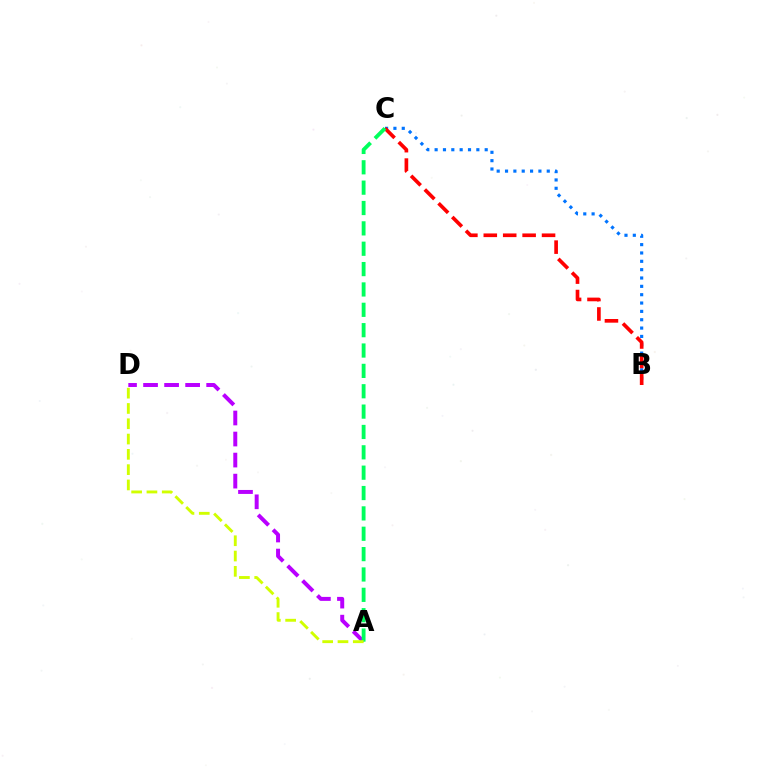{('B', 'C'): [{'color': '#0074ff', 'line_style': 'dotted', 'thickness': 2.27}, {'color': '#ff0000', 'line_style': 'dashed', 'thickness': 2.64}], ('A', 'D'): [{'color': '#b900ff', 'line_style': 'dashed', 'thickness': 2.86}, {'color': '#d1ff00', 'line_style': 'dashed', 'thickness': 2.08}], ('A', 'C'): [{'color': '#00ff5c', 'line_style': 'dashed', 'thickness': 2.77}]}